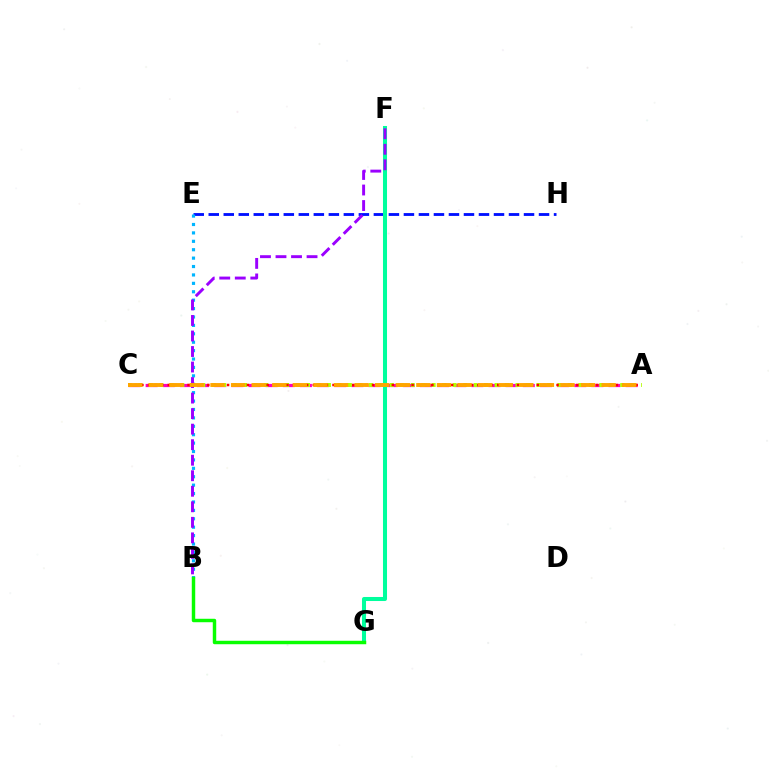{('E', 'H'): [{'color': '#0010ff', 'line_style': 'dashed', 'thickness': 2.04}], ('A', 'C'): [{'color': '#ff00bd', 'line_style': 'dashed', 'thickness': 2.33}, {'color': '#b3ff00', 'line_style': 'dotted', 'thickness': 2.85}, {'color': '#ff0000', 'line_style': 'dotted', 'thickness': 1.79}, {'color': '#ffa500', 'line_style': 'dashed', 'thickness': 2.8}], ('B', 'E'): [{'color': '#00b5ff', 'line_style': 'dotted', 'thickness': 2.28}], ('F', 'G'): [{'color': '#00ff9d', 'line_style': 'solid', 'thickness': 2.91}], ('B', 'G'): [{'color': '#08ff00', 'line_style': 'solid', 'thickness': 2.48}], ('B', 'F'): [{'color': '#9b00ff', 'line_style': 'dashed', 'thickness': 2.11}]}